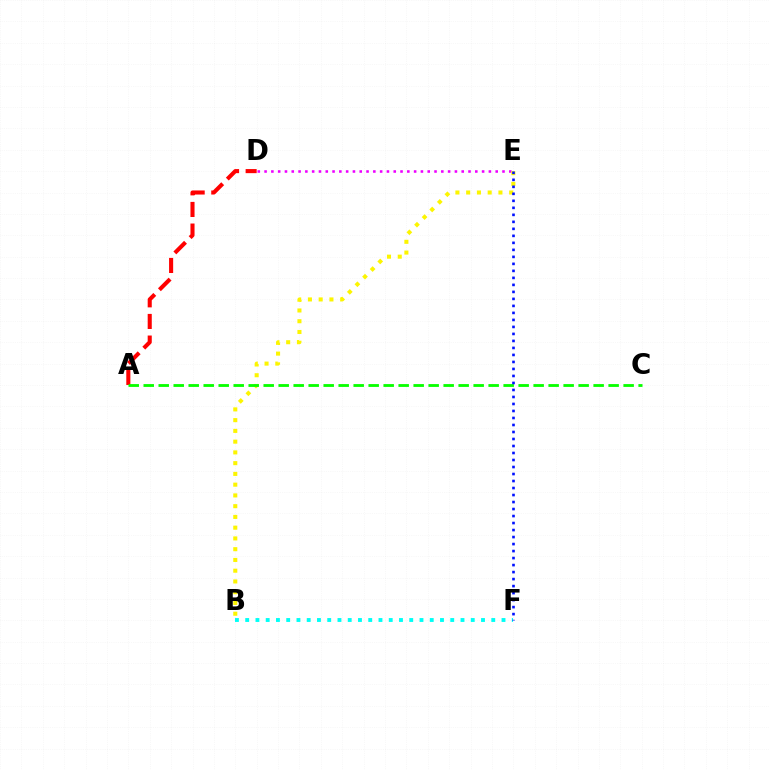{('D', 'E'): [{'color': '#ee00ff', 'line_style': 'dotted', 'thickness': 1.85}], ('B', 'E'): [{'color': '#fcf500', 'line_style': 'dotted', 'thickness': 2.92}], ('A', 'D'): [{'color': '#ff0000', 'line_style': 'dashed', 'thickness': 2.94}], ('B', 'F'): [{'color': '#00fff6', 'line_style': 'dotted', 'thickness': 2.79}], ('A', 'C'): [{'color': '#08ff00', 'line_style': 'dashed', 'thickness': 2.04}], ('E', 'F'): [{'color': '#0010ff', 'line_style': 'dotted', 'thickness': 1.9}]}